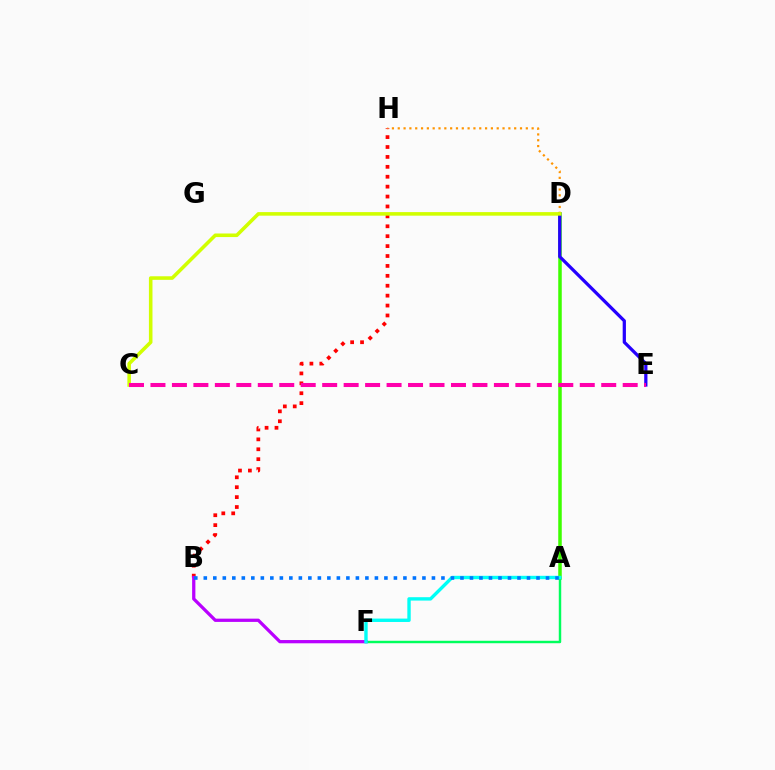{('A', 'D'): [{'color': '#3dff00', 'line_style': 'solid', 'thickness': 2.52}], ('B', 'H'): [{'color': '#ff0000', 'line_style': 'dotted', 'thickness': 2.69}], ('A', 'F'): [{'color': '#00ff5c', 'line_style': 'solid', 'thickness': 1.76}, {'color': '#00fff6', 'line_style': 'solid', 'thickness': 2.44}], ('D', 'E'): [{'color': '#2500ff', 'line_style': 'solid', 'thickness': 2.34}], ('B', 'F'): [{'color': '#b900ff', 'line_style': 'solid', 'thickness': 2.34}], ('D', 'H'): [{'color': '#ff9400', 'line_style': 'dotted', 'thickness': 1.58}], ('A', 'B'): [{'color': '#0074ff', 'line_style': 'dotted', 'thickness': 2.58}], ('C', 'D'): [{'color': '#d1ff00', 'line_style': 'solid', 'thickness': 2.57}], ('C', 'E'): [{'color': '#ff00ac', 'line_style': 'dashed', 'thickness': 2.92}]}